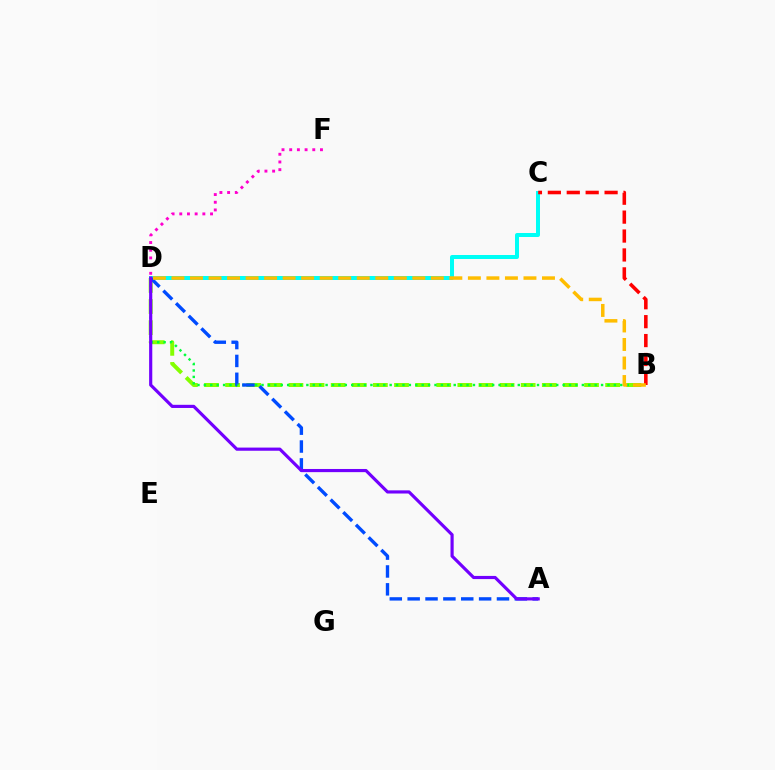{('B', 'D'): [{'color': '#84ff00', 'line_style': 'dashed', 'thickness': 2.87}, {'color': '#00ff39', 'line_style': 'dotted', 'thickness': 1.74}, {'color': '#ffbd00', 'line_style': 'dashed', 'thickness': 2.52}], ('C', 'D'): [{'color': '#00fff6', 'line_style': 'solid', 'thickness': 2.87}], ('A', 'D'): [{'color': '#004bff', 'line_style': 'dashed', 'thickness': 2.43}, {'color': '#7200ff', 'line_style': 'solid', 'thickness': 2.28}], ('B', 'C'): [{'color': '#ff0000', 'line_style': 'dashed', 'thickness': 2.57}], ('D', 'F'): [{'color': '#ff00cf', 'line_style': 'dotted', 'thickness': 2.09}]}